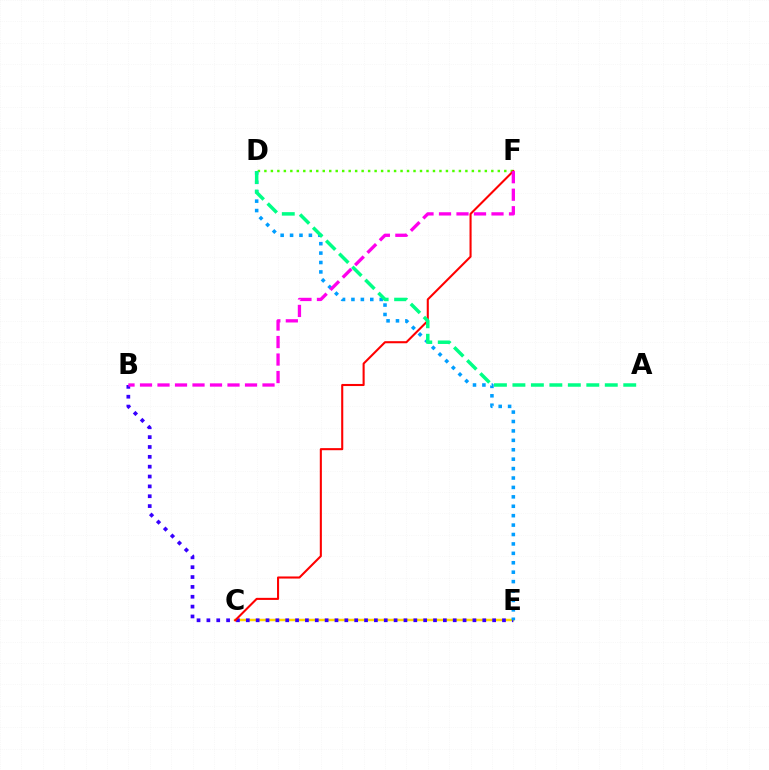{('C', 'E'): [{'color': '#ffd500', 'line_style': 'solid', 'thickness': 1.78}], ('D', 'F'): [{'color': '#4fff00', 'line_style': 'dotted', 'thickness': 1.76}], ('B', 'E'): [{'color': '#3700ff', 'line_style': 'dotted', 'thickness': 2.68}], ('C', 'F'): [{'color': '#ff0000', 'line_style': 'solid', 'thickness': 1.5}], ('D', 'E'): [{'color': '#009eff', 'line_style': 'dotted', 'thickness': 2.56}], ('B', 'F'): [{'color': '#ff00ed', 'line_style': 'dashed', 'thickness': 2.38}], ('A', 'D'): [{'color': '#00ff86', 'line_style': 'dashed', 'thickness': 2.51}]}